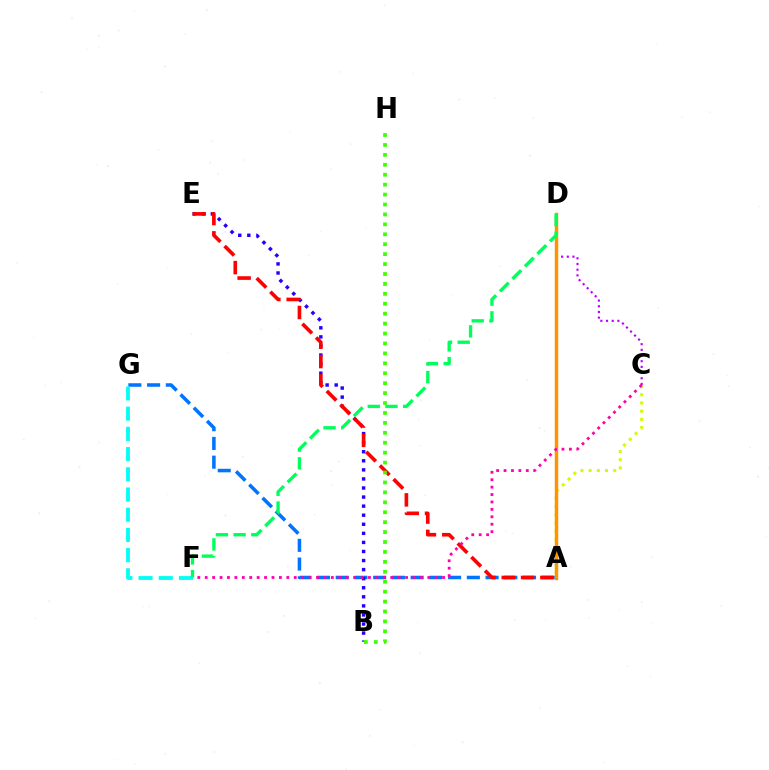{('A', 'G'): [{'color': '#0074ff', 'line_style': 'dashed', 'thickness': 2.54}], ('B', 'E'): [{'color': '#2500ff', 'line_style': 'dotted', 'thickness': 2.46}], ('A', 'E'): [{'color': '#ff0000', 'line_style': 'dashed', 'thickness': 2.62}], ('A', 'C'): [{'color': '#d1ff00', 'line_style': 'dotted', 'thickness': 2.23}], ('C', 'D'): [{'color': '#b900ff', 'line_style': 'dotted', 'thickness': 1.54}], ('A', 'D'): [{'color': '#ff9400', 'line_style': 'solid', 'thickness': 2.49}], ('C', 'F'): [{'color': '#ff00ac', 'line_style': 'dotted', 'thickness': 2.02}], ('F', 'G'): [{'color': '#00fff6', 'line_style': 'dashed', 'thickness': 2.75}], ('B', 'H'): [{'color': '#3dff00', 'line_style': 'dotted', 'thickness': 2.7}], ('D', 'F'): [{'color': '#00ff5c', 'line_style': 'dashed', 'thickness': 2.4}]}